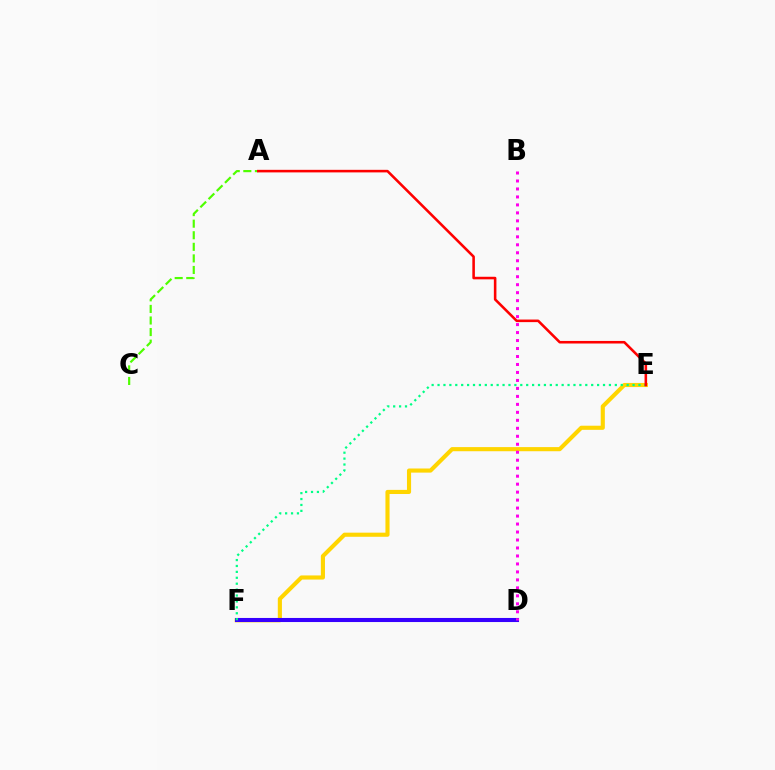{('D', 'F'): [{'color': '#009eff', 'line_style': 'dotted', 'thickness': 2.53}, {'color': '#3700ff', 'line_style': 'solid', 'thickness': 2.94}], ('E', 'F'): [{'color': '#ffd500', 'line_style': 'solid', 'thickness': 2.97}, {'color': '#00ff86', 'line_style': 'dotted', 'thickness': 1.61}], ('A', 'C'): [{'color': '#4fff00', 'line_style': 'dashed', 'thickness': 1.57}], ('A', 'E'): [{'color': '#ff0000', 'line_style': 'solid', 'thickness': 1.85}], ('B', 'D'): [{'color': '#ff00ed', 'line_style': 'dotted', 'thickness': 2.17}]}